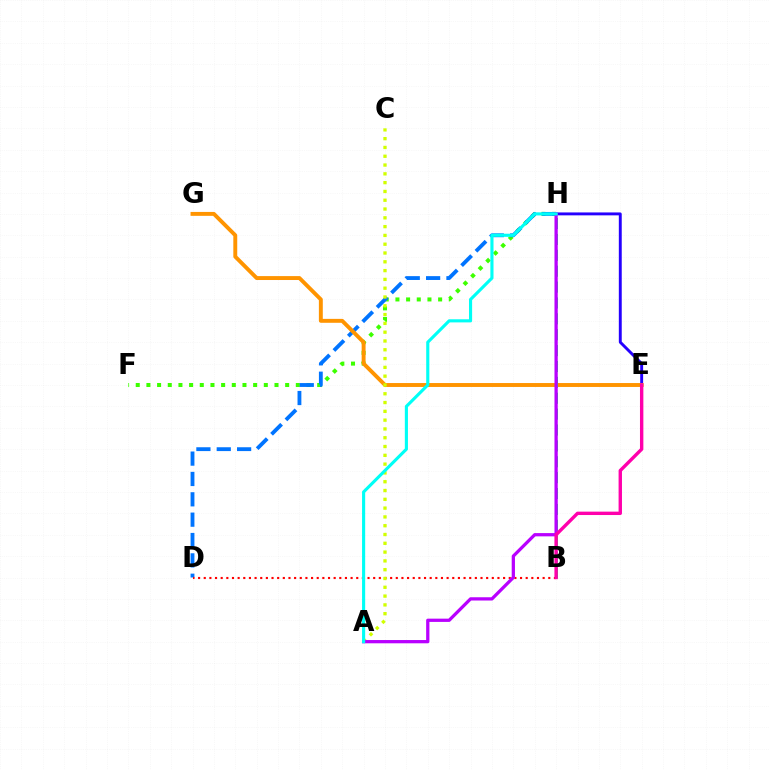{('F', 'H'): [{'color': '#3dff00', 'line_style': 'dotted', 'thickness': 2.9}], ('D', 'H'): [{'color': '#0074ff', 'line_style': 'dashed', 'thickness': 2.76}], ('E', 'H'): [{'color': '#2500ff', 'line_style': 'solid', 'thickness': 2.1}], ('B', 'D'): [{'color': '#ff0000', 'line_style': 'dotted', 'thickness': 1.53}], ('E', 'G'): [{'color': '#ff9400', 'line_style': 'solid', 'thickness': 2.82}], ('B', 'H'): [{'color': '#00ff5c', 'line_style': 'dashed', 'thickness': 2.16}], ('A', 'C'): [{'color': '#d1ff00', 'line_style': 'dotted', 'thickness': 2.39}], ('A', 'H'): [{'color': '#b900ff', 'line_style': 'solid', 'thickness': 2.35}, {'color': '#00fff6', 'line_style': 'solid', 'thickness': 2.25}], ('B', 'E'): [{'color': '#ff00ac', 'line_style': 'solid', 'thickness': 2.44}]}